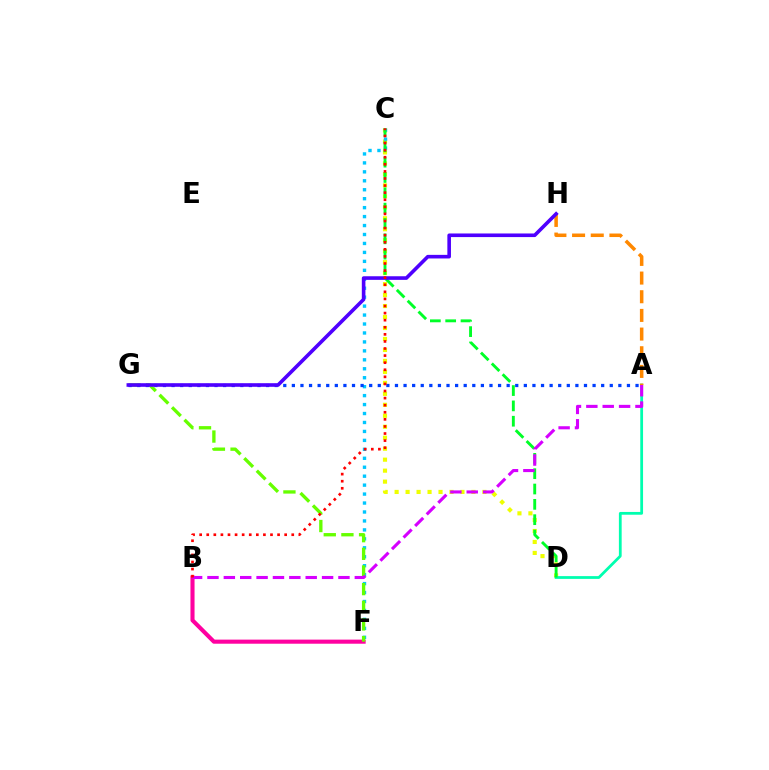{('C', 'D'): [{'color': '#eeff00', 'line_style': 'dotted', 'thickness': 2.98}, {'color': '#00ff27', 'line_style': 'dashed', 'thickness': 2.08}], ('A', 'D'): [{'color': '#00ffaf', 'line_style': 'solid', 'thickness': 2.0}], ('A', 'H'): [{'color': '#ff8800', 'line_style': 'dashed', 'thickness': 2.54}], ('C', 'F'): [{'color': '#00c7ff', 'line_style': 'dotted', 'thickness': 2.43}], ('B', 'F'): [{'color': '#ff00a0', 'line_style': 'solid', 'thickness': 2.95}], ('F', 'G'): [{'color': '#66ff00', 'line_style': 'dashed', 'thickness': 2.4}], ('A', 'B'): [{'color': '#d600ff', 'line_style': 'dashed', 'thickness': 2.22}], ('A', 'G'): [{'color': '#003fff', 'line_style': 'dotted', 'thickness': 2.33}], ('G', 'H'): [{'color': '#4f00ff', 'line_style': 'solid', 'thickness': 2.6}], ('B', 'C'): [{'color': '#ff0000', 'line_style': 'dotted', 'thickness': 1.92}]}